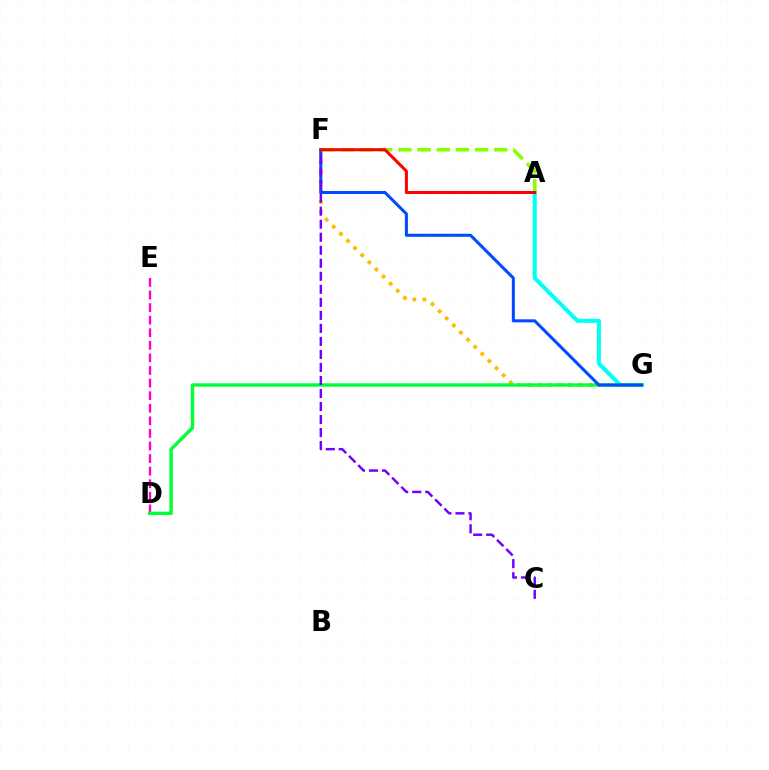{('A', 'G'): [{'color': '#00fff6', 'line_style': 'solid', 'thickness': 2.91}], ('F', 'G'): [{'color': '#ffbd00', 'line_style': 'dotted', 'thickness': 2.73}, {'color': '#004bff', 'line_style': 'solid', 'thickness': 2.19}], ('D', 'E'): [{'color': '#ff00cf', 'line_style': 'dashed', 'thickness': 1.71}], ('D', 'G'): [{'color': '#00ff39', 'line_style': 'solid', 'thickness': 2.45}], ('C', 'F'): [{'color': '#7200ff', 'line_style': 'dashed', 'thickness': 1.77}], ('A', 'F'): [{'color': '#84ff00', 'line_style': 'dashed', 'thickness': 2.6}, {'color': '#ff0000', 'line_style': 'solid', 'thickness': 2.18}]}